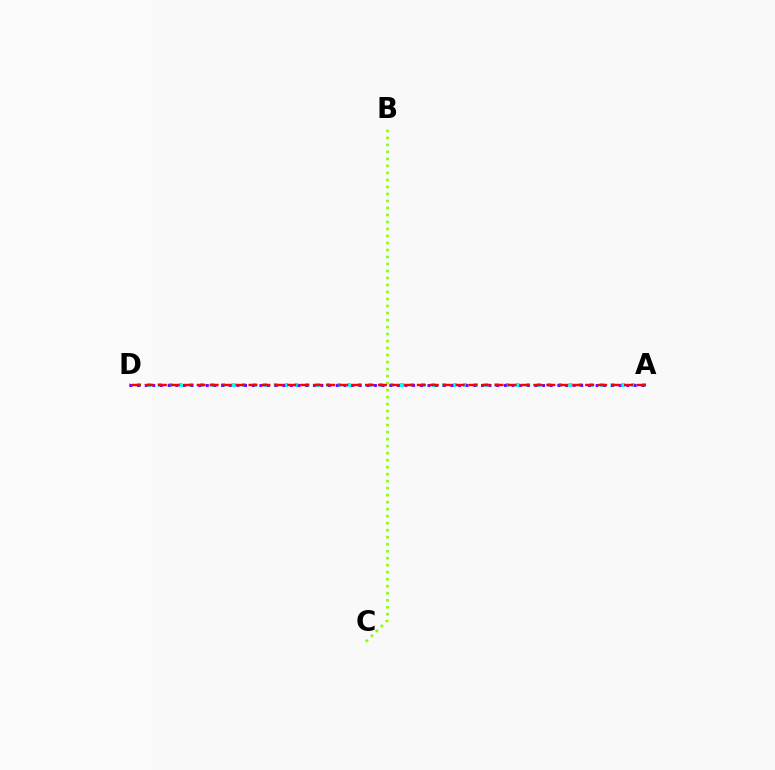{('B', 'C'): [{'color': '#84ff00', 'line_style': 'dotted', 'thickness': 1.9}], ('A', 'D'): [{'color': '#00fff6', 'line_style': 'dotted', 'thickness': 2.86}, {'color': '#7200ff', 'line_style': 'dotted', 'thickness': 2.08}, {'color': '#ff0000', 'line_style': 'dashed', 'thickness': 1.76}]}